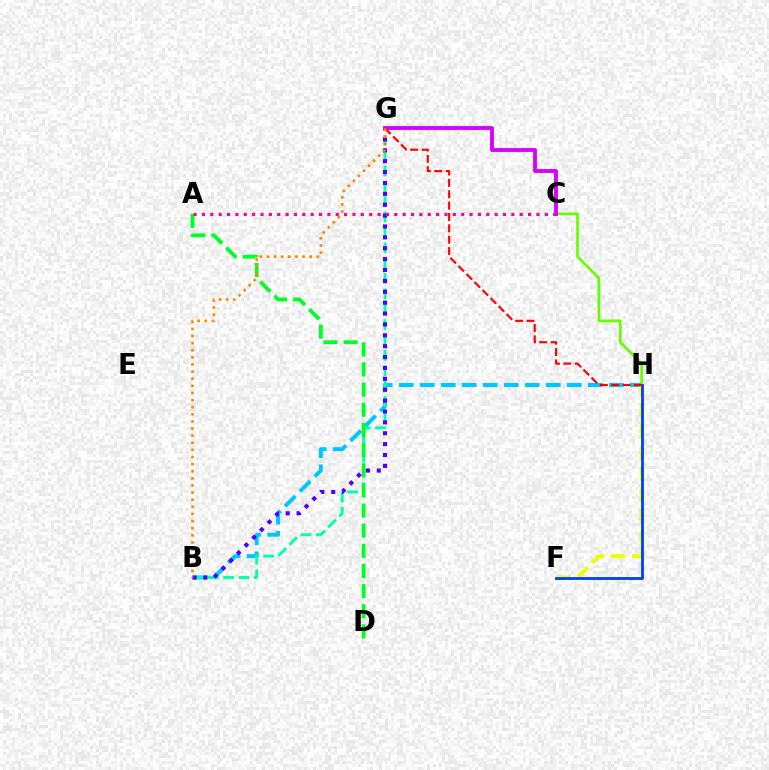{('B', 'H'): [{'color': '#00c7ff', 'line_style': 'dashed', 'thickness': 2.85}], ('F', 'H'): [{'color': '#eeff00', 'line_style': 'dashed', 'thickness': 2.87}, {'color': '#003fff', 'line_style': 'solid', 'thickness': 2.03}], ('C', 'H'): [{'color': '#66ff00', 'line_style': 'solid', 'thickness': 1.94}], ('B', 'G'): [{'color': '#00ffaf', 'line_style': 'dashed', 'thickness': 2.09}, {'color': '#4f00ff', 'line_style': 'dotted', 'thickness': 2.96}, {'color': '#ff8800', 'line_style': 'dotted', 'thickness': 1.93}], ('A', 'D'): [{'color': '#00ff27', 'line_style': 'dashed', 'thickness': 2.74}], ('C', 'G'): [{'color': '#d600ff', 'line_style': 'solid', 'thickness': 2.78}], ('G', 'H'): [{'color': '#ff0000', 'line_style': 'dashed', 'thickness': 1.54}], ('A', 'C'): [{'color': '#ff00a0', 'line_style': 'dotted', 'thickness': 2.27}]}